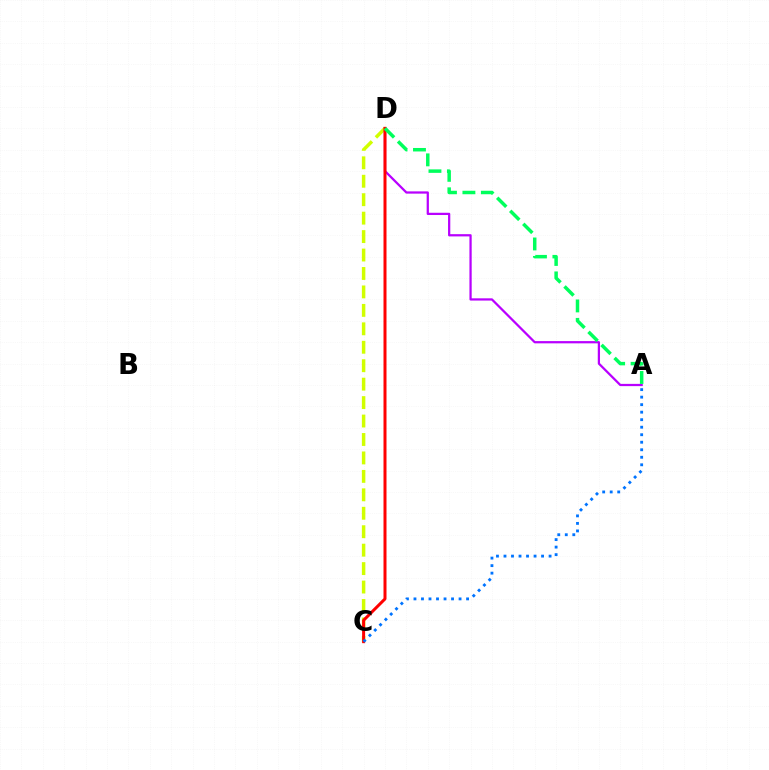{('C', 'D'): [{'color': '#d1ff00', 'line_style': 'dashed', 'thickness': 2.51}, {'color': '#ff0000', 'line_style': 'solid', 'thickness': 2.16}], ('A', 'D'): [{'color': '#b900ff', 'line_style': 'solid', 'thickness': 1.62}, {'color': '#00ff5c', 'line_style': 'dashed', 'thickness': 2.51}], ('A', 'C'): [{'color': '#0074ff', 'line_style': 'dotted', 'thickness': 2.04}]}